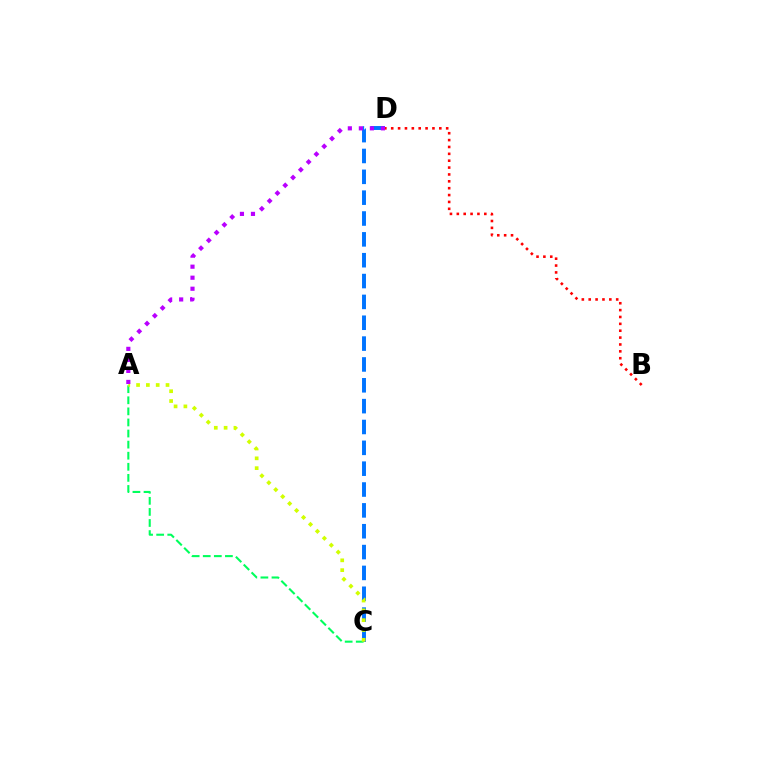{('C', 'D'): [{'color': '#0074ff', 'line_style': 'dashed', 'thickness': 2.83}], ('A', 'C'): [{'color': '#00ff5c', 'line_style': 'dashed', 'thickness': 1.51}, {'color': '#d1ff00', 'line_style': 'dotted', 'thickness': 2.67}], ('B', 'D'): [{'color': '#ff0000', 'line_style': 'dotted', 'thickness': 1.87}], ('A', 'D'): [{'color': '#b900ff', 'line_style': 'dotted', 'thickness': 3.0}]}